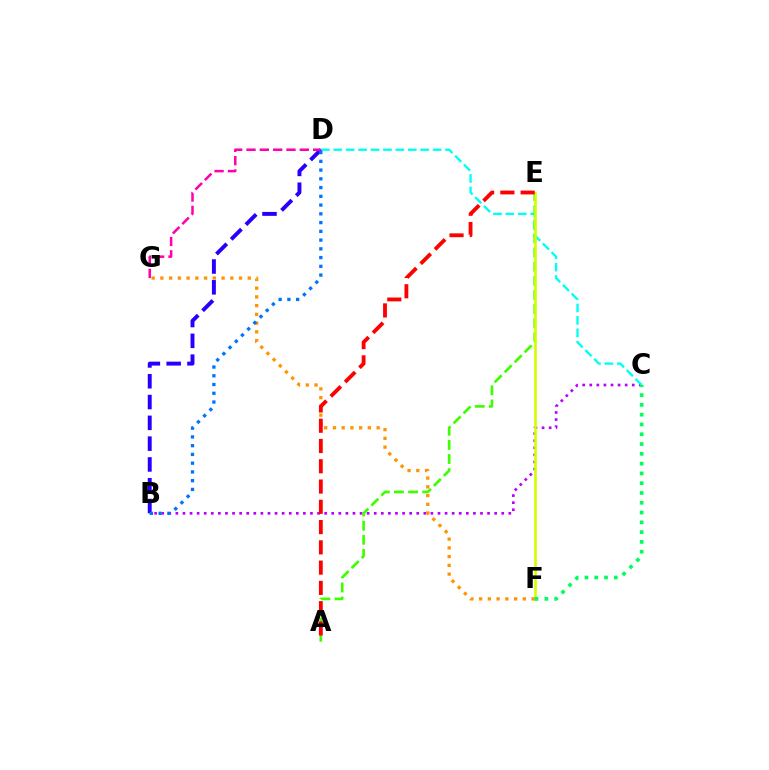{('B', 'C'): [{'color': '#b900ff', 'line_style': 'dotted', 'thickness': 1.92}], ('C', 'D'): [{'color': '#00fff6', 'line_style': 'dashed', 'thickness': 1.69}], ('A', 'E'): [{'color': '#3dff00', 'line_style': 'dashed', 'thickness': 1.92}, {'color': '#ff0000', 'line_style': 'dashed', 'thickness': 2.75}], ('E', 'F'): [{'color': '#d1ff00', 'line_style': 'solid', 'thickness': 1.89}], ('F', 'G'): [{'color': '#ff9400', 'line_style': 'dotted', 'thickness': 2.38}], ('B', 'D'): [{'color': '#2500ff', 'line_style': 'dashed', 'thickness': 2.83}, {'color': '#0074ff', 'line_style': 'dotted', 'thickness': 2.38}], ('D', 'G'): [{'color': '#ff00ac', 'line_style': 'dashed', 'thickness': 1.81}], ('C', 'F'): [{'color': '#00ff5c', 'line_style': 'dotted', 'thickness': 2.66}]}